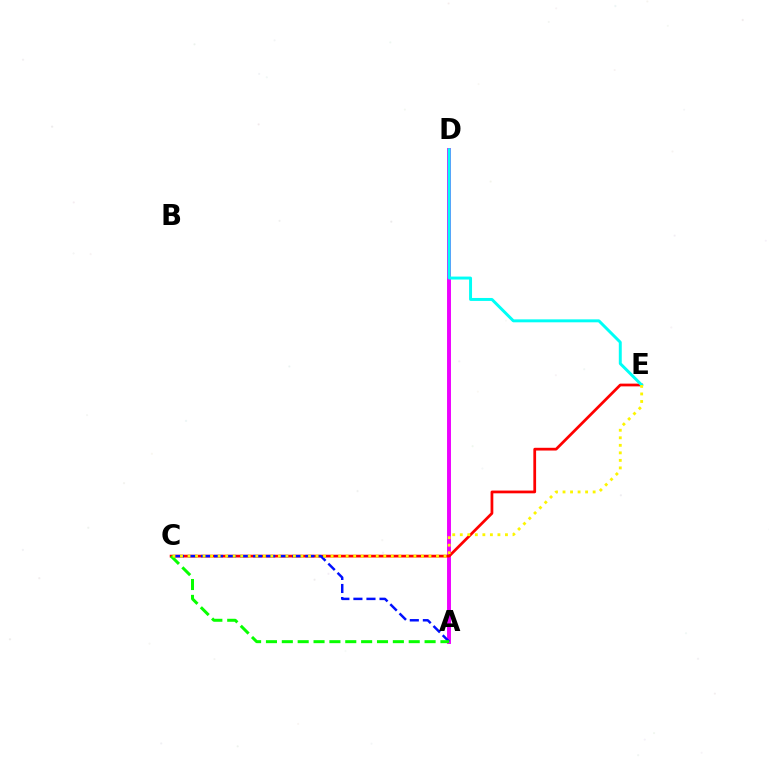{('A', 'D'): [{'color': '#ee00ff', 'line_style': 'solid', 'thickness': 2.83}], ('C', 'E'): [{'color': '#ff0000', 'line_style': 'solid', 'thickness': 1.98}, {'color': '#fcf500', 'line_style': 'dotted', 'thickness': 2.05}], ('D', 'E'): [{'color': '#00fff6', 'line_style': 'solid', 'thickness': 2.12}], ('A', 'C'): [{'color': '#0010ff', 'line_style': 'dashed', 'thickness': 1.77}, {'color': '#08ff00', 'line_style': 'dashed', 'thickness': 2.16}]}